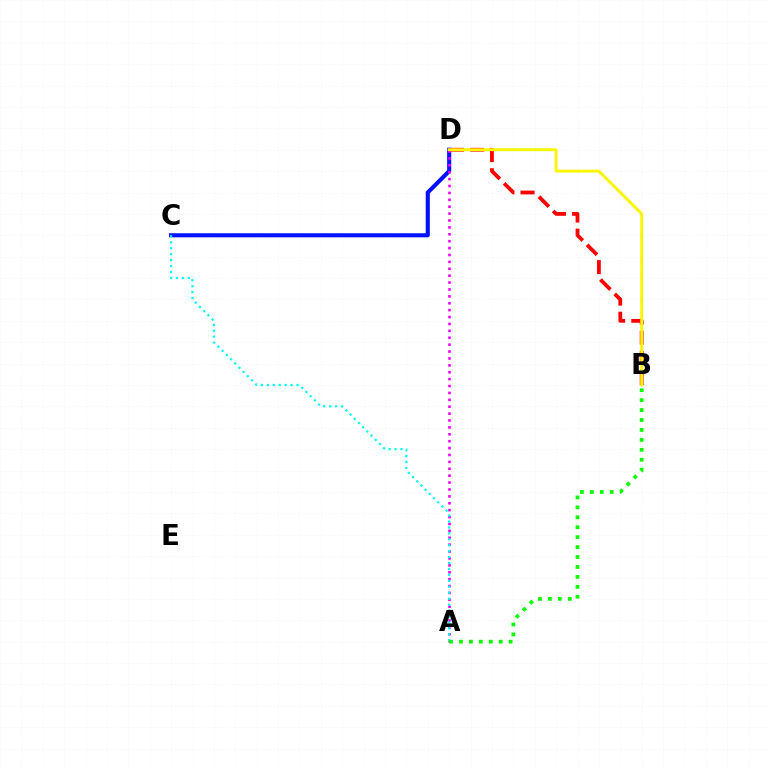{('C', 'D'): [{'color': '#0010ff', 'line_style': 'solid', 'thickness': 2.94}], ('B', 'D'): [{'color': '#ff0000', 'line_style': 'dashed', 'thickness': 2.74}, {'color': '#fcf500', 'line_style': 'solid', 'thickness': 2.1}], ('A', 'D'): [{'color': '#ee00ff', 'line_style': 'dotted', 'thickness': 1.87}], ('A', 'C'): [{'color': '#00fff6', 'line_style': 'dotted', 'thickness': 1.61}], ('A', 'B'): [{'color': '#08ff00', 'line_style': 'dotted', 'thickness': 2.7}]}